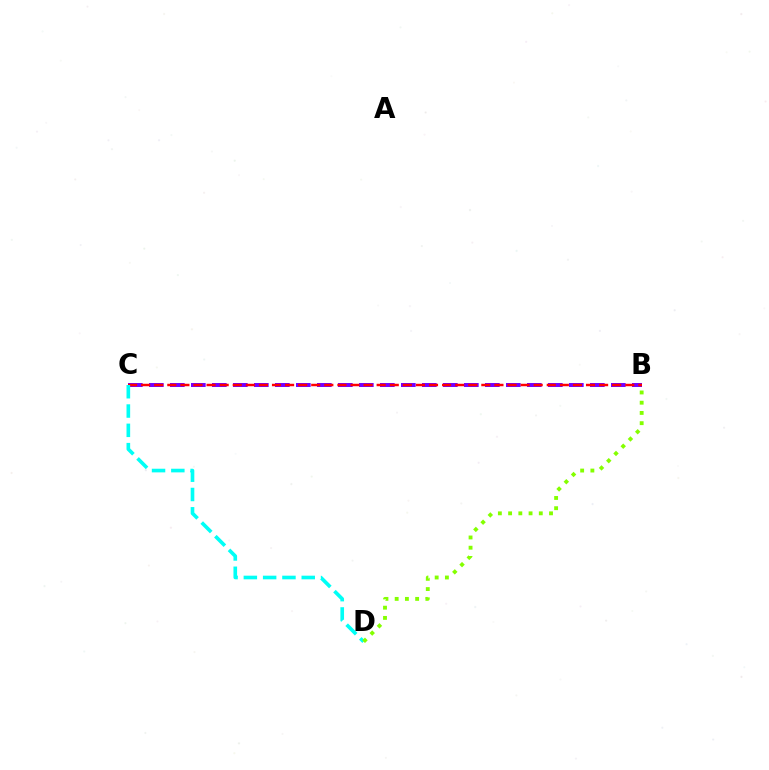{('B', 'C'): [{'color': '#7200ff', 'line_style': 'dashed', 'thickness': 2.85}, {'color': '#ff0000', 'line_style': 'dashed', 'thickness': 1.78}], ('C', 'D'): [{'color': '#00fff6', 'line_style': 'dashed', 'thickness': 2.62}], ('B', 'D'): [{'color': '#84ff00', 'line_style': 'dotted', 'thickness': 2.78}]}